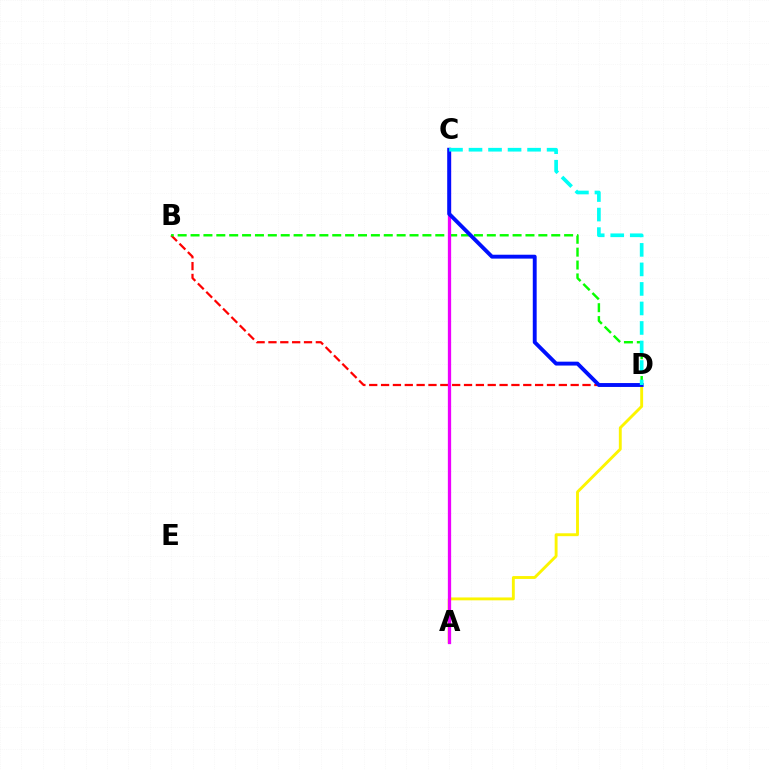{('B', 'D'): [{'color': '#ff0000', 'line_style': 'dashed', 'thickness': 1.61}, {'color': '#08ff00', 'line_style': 'dashed', 'thickness': 1.75}], ('A', 'D'): [{'color': '#fcf500', 'line_style': 'solid', 'thickness': 2.07}], ('A', 'C'): [{'color': '#ee00ff', 'line_style': 'solid', 'thickness': 2.36}], ('C', 'D'): [{'color': '#0010ff', 'line_style': 'solid', 'thickness': 2.8}, {'color': '#00fff6', 'line_style': 'dashed', 'thickness': 2.65}]}